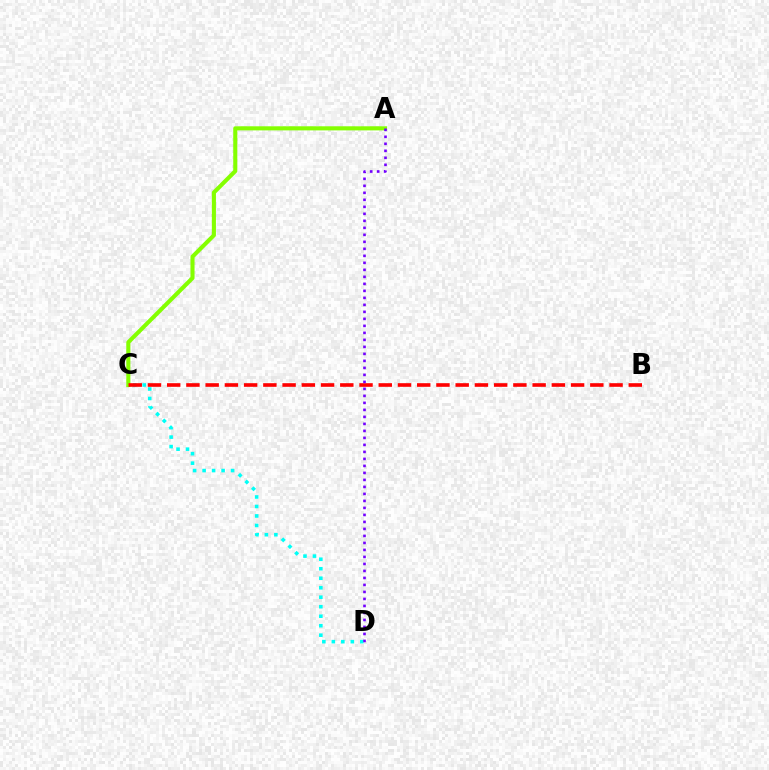{('C', 'D'): [{'color': '#00fff6', 'line_style': 'dotted', 'thickness': 2.58}], ('A', 'C'): [{'color': '#84ff00', 'line_style': 'solid', 'thickness': 2.94}], ('B', 'C'): [{'color': '#ff0000', 'line_style': 'dashed', 'thickness': 2.61}], ('A', 'D'): [{'color': '#7200ff', 'line_style': 'dotted', 'thickness': 1.9}]}